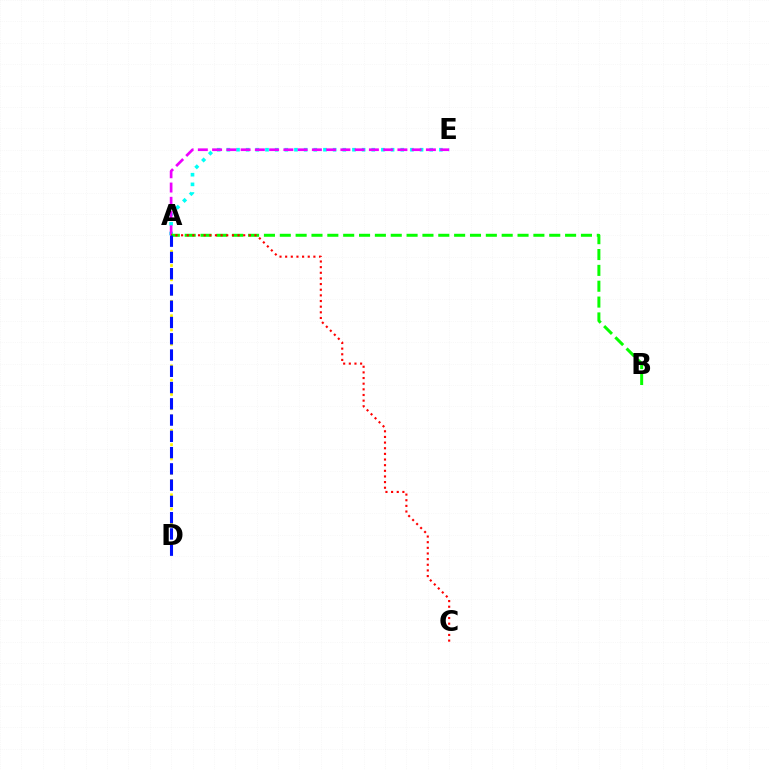{('A', 'E'): [{'color': '#00fff6', 'line_style': 'dotted', 'thickness': 2.62}, {'color': '#ee00ff', 'line_style': 'dashed', 'thickness': 1.94}], ('A', 'D'): [{'color': '#fcf500', 'line_style': 'dotted', 'thickness': 1.95}, {'color': '#0010ff', 'line_style': 'dashed', 'thickness': 2.21}], ('A', 'B'): [{'color': '#08ff00', 'line_style': 'dashed', 'thickness': 2.15}], ('A', 'C'): [{'color': '#ff0000', 'line_style': 'dotted', 'thickness': 1.53}]}